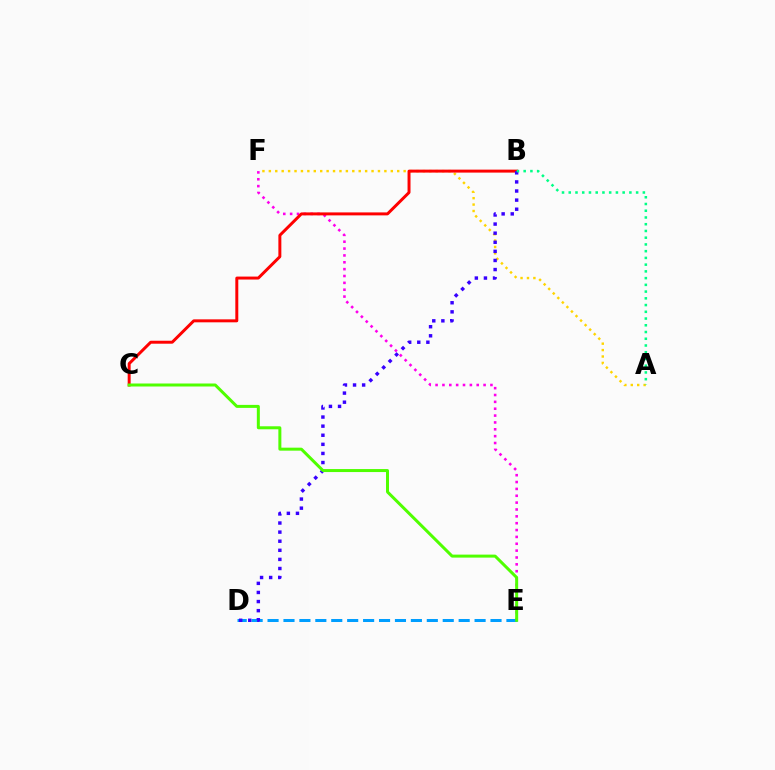{('E', 'F'): [{'color': '#ff00ed', 'line_style': 'dotted', 'thickness': 1.86}], ('A', 'F'): [{'color': '#ffd500', 'line_style': 'dotted', 'thickness': 1.74}], ('B', 'C'): [{'color': '#ff0000', 'line_style': 'solid', 'thickness': 2.14}], ('D', 'E'): [{'color': '#009eff', 'line_style': 'dashed', 'thickness': 2.16}], ('B', 'D'): [{'color': '#3700ff', 'line_style': 'dotted', 'thickness': 2.47}], ('C', 'E'): [{'color': '#4fff00', 'line_style': 'solid', 'thickness': 2.16}], ('A', 'B'): [{'color': '#00ff86', 'line_style': 'dotted', 'thickness': 1.83}]}